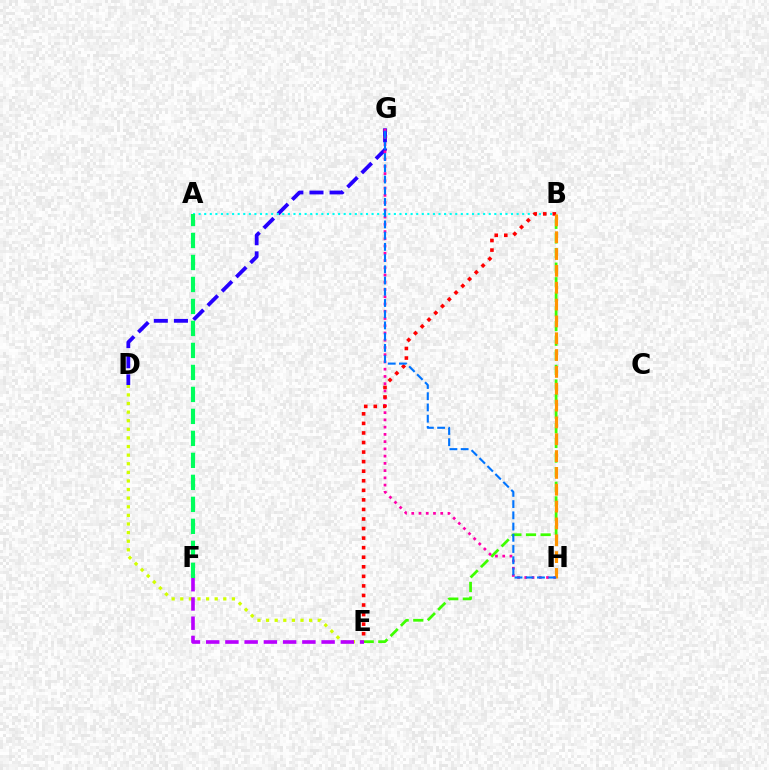{('B', 'E'): [{'color': '#3dff00', 'line_style': 'dashed', 'thickness': 1.98}, {'color': '#ff0000', 'line_style': 'dotted', 'thickness': 2.6}], ('D', 'E'): [{'color': '#d1ff00', 'line_style': 'dotted', 'thickness': 2.34}], ('D', 'G'): [{'color': '#2500ff', 'line_style': 'dashed', 'thickness': 2.73}], ('G', 'H'): [{'color': '#ff00ac', 'line_style': 'dotted', 'thickness': 1.97}, {'color': '#0074ff', 'line_style': 'dashed', 'thickness': 1.52}], ('A', 'B'): [{'color': '#00fff6', 'line_style': 'dotted', 'thickness': 1.52}], ('E', 'F'): [{'color': '#b900ff', 'line_style': 'dashed', 'thickness': 2.61}], ('A', 'F'): [{'color': '#00ff5c', 'line_style': 'dashed', 'thickness': 2.99}], ('B', 'H'): [{'color': '#ff9400', 'line_style': 'dashed', 'thickness': 2.29}]}